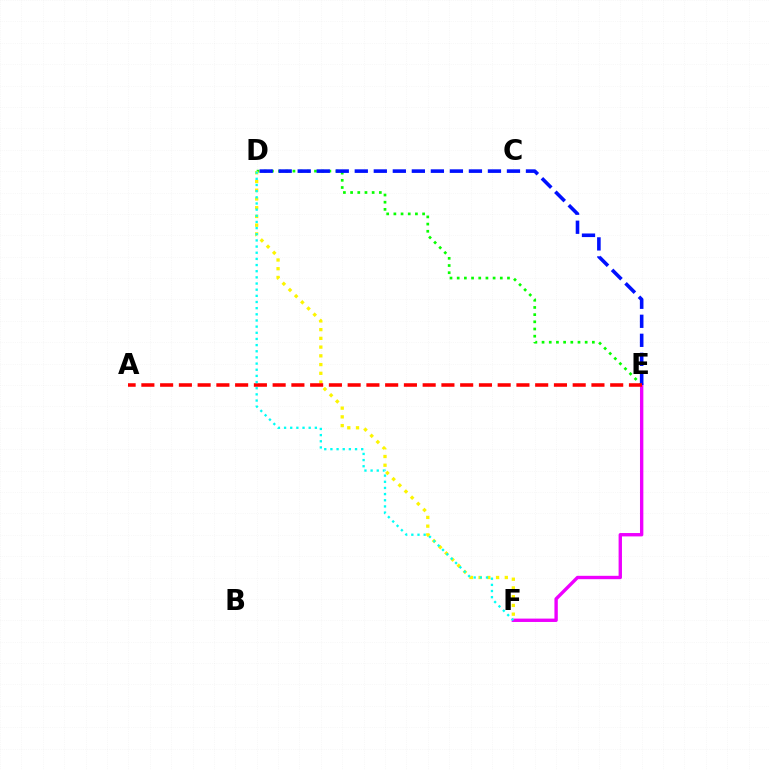{('E', 'F'): [{'color': '#ee00ff', 'line_style': 'solid', 'thickness': 2.43}], ('D', 'E'): [{'color': '#08ff00', 'line_style': 'dotted', 'thickness': 1.95}, {'color': '#0010ff', 'line_style': 'dashed', 'thickness': 2.58}], ('D', 'F'): [{'color': '#fcf500', 'line_style': 'dotted', 'thickness': 2.37}, {'color': '#00fff6', 'line_style': 'dotted', 'thickness': 1.67}], ('A', 'E'): [{'color': '#ff0000', 'line_style': 'dashed', 'thickness': 2.55}]}